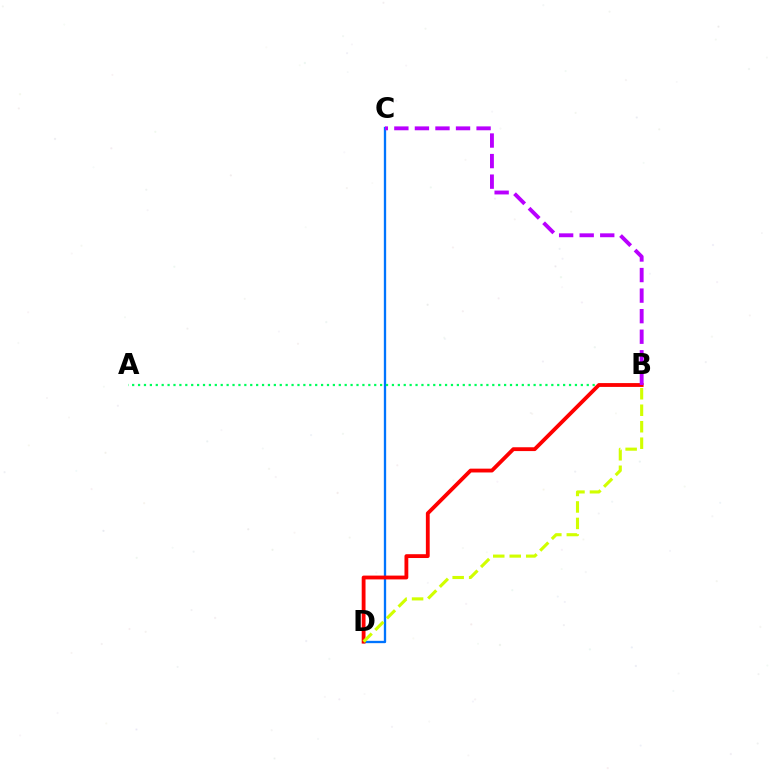{('C', 'D'): [{'color': '#0074ff', 'line_style': 'solid', 'thickness': 1.67}], ('A', 'B'): [{'color': '#00ff5c', 'line_style': 'dotted', 'thickness': 1.6}], ('B', 'D'): [{'color': '#ff0000', 'line_style': 'solid', 'thickness': 2.75}, {'color': '#d1ff00', 'line_style': 'dashed', 'thickness': 2.24}], ('B', 'C'): [{'color': '#b900ff', 'line_style': 'dashed', 'thickness': 2.79}]}